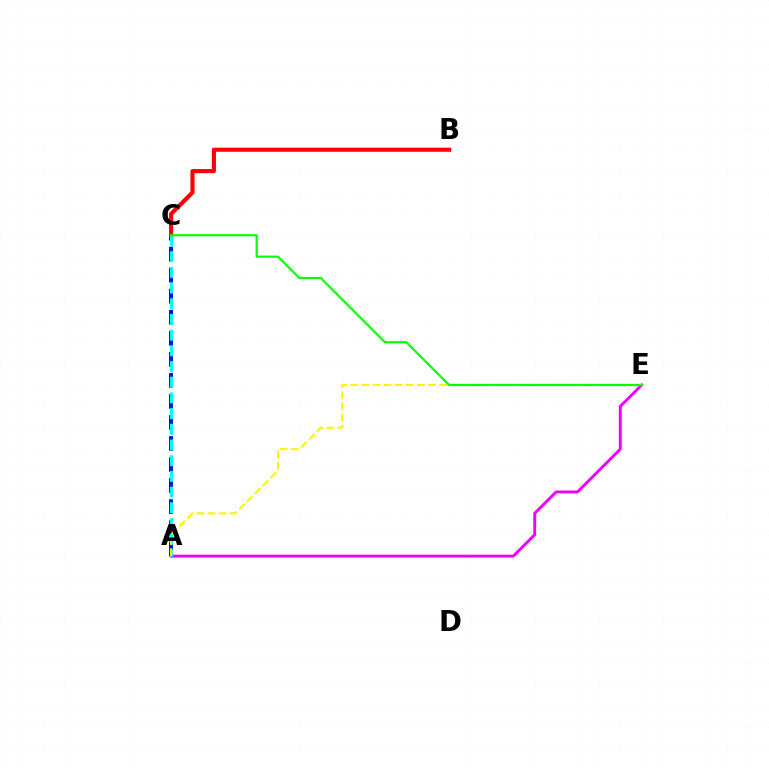{('A', 'E'): [{'color': '#ee00ff', 'line_style': 'solid', 'thickness': 2.09}, {'color': '#fcf500', 'line_style': 'dashed', 'thickness': 1.51}], ('A', 'C'): [{'color': '#0010ff', 'line_style': 'dashed', 'thickness': 2.86}, {'color': '#00fff6', 'line_style': 'dashed', 'thickness': 2.13}], ('B', 'C'): [{'color': '#ff0000', 'line_style': 'solid', 'thickness': 2.96}], ('C', 'E'): [{'color': '#08ff00', 'line_style': 'solid', 'thickness': 1.59}]}